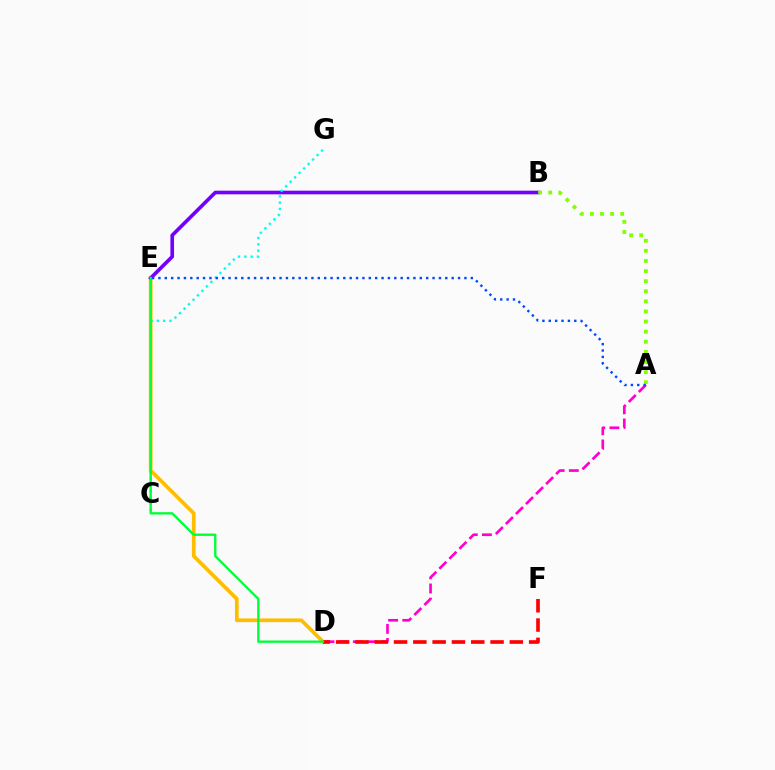{('D', 'E'): [{'color': '#ffbd00', 'line_style': 'solid', 'thickness': 2.68}, {'color': '#00ff39', 'line_style': 'solid', 'thickness': 1.69}], ('A', 'D'): [{'color': '#ff00cf', 'line_style': 'dashed', 'thickness': 1.92}], ('B', 'E'): [{'color': '#7200ff', 'line_style': 'solid', 'thickness': 2.63}], ('A', 'B'): [{'color': '#84ff00', 'line_style': 'dotted', 'thickness': 2.74}], ('C', 'G'): [{'color': '#00fff6', 'line_style': 'dotted', 'thickness': 1.72}], ('A', 'E'): [{'color': '#004bff', 'line_style': 'dotted', 'thickness': 1.73}], ('D', 'F'): [{'color': '#ff0000', 'line_style': 'dashed', 'thickness': 2.62}]}